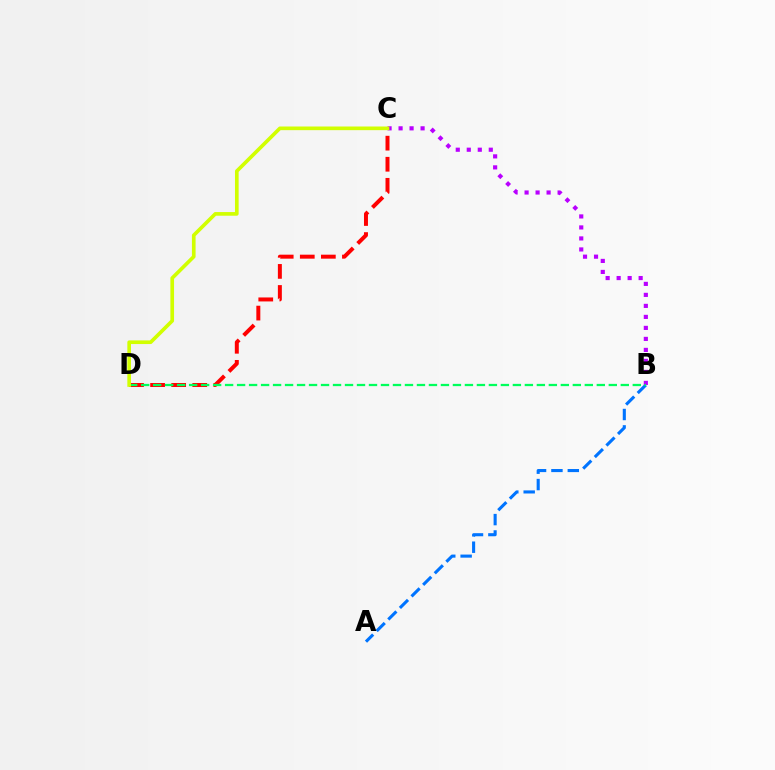{('A', 'B'): [{'color': '#0074ff', 'line_style': 'dashed', 'thickness': 2.22}], ('C', 'D'): [{'color': '#ff0000', 'line_style': 'dashed', 'thickness': 2.86}, {'color': '#d1ff00', 'line_style': 'solid', 'thickness': 2.63}], ('B', 'C'): [{'color': '#b900ff', 'line_style': 'dotted', 'thickness': 2.99}], ('B', 'D'): [{'color': '#00ff5c', 'line_style': 'dashed', 'thickness': 1.63}]}